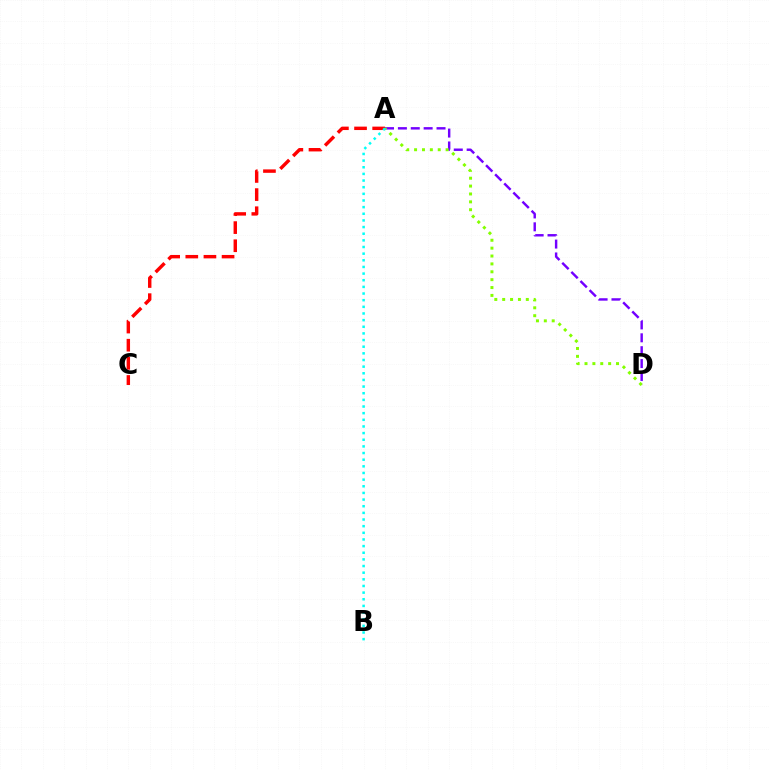{('A', 'C'): [{'color': '#ff0000', 'line_style': 'dashed', 'thickness': 2.46}], ('A', 'D'): [{'color': '#7200ff', 'line_style': 'dashed', 'thickness': 1.75}, {'color': '#84ff00', 'line_style': 'dotted', 'thickness': 2.14}], ('A', 'B'): [{'color': '#00fff6', 'line_style': 'dotted', 'thickness': 1.81}]}